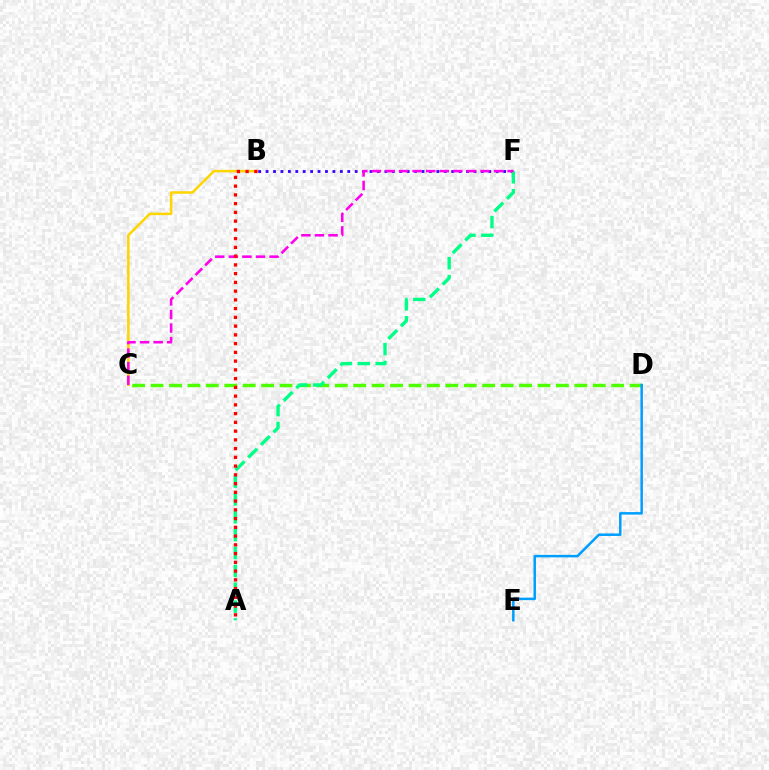{('C', 'D'): [{'color': '#4fff00', 'line_style': 'dashed', 'thickness': 2.5}], ('D', 'E'): [{'color': '#009eff', 'line_style': 'solid', 'thickness': 1.8}], ('B', 'F'): [{'color': '#3700ff', 'line_style': 'dotted', 'thickness': 2.02}], ('A', 'F'): [{'color': '#00ff86', 'line_style': 'dashed', 'thickness': 2.43}], ('B', 'C'): [{'color': '#ffd500', 'line_style': 'solid', 'thickness': 1.81}], ('C', 'F'): [{'color': '#ff00ed', 'line_style': 'dashed', 'thickness': 1.84}], ('A', 'B'): [{'color': '#ff0000', 'line_style': 'dotted', 'thickness': 2.38}]}